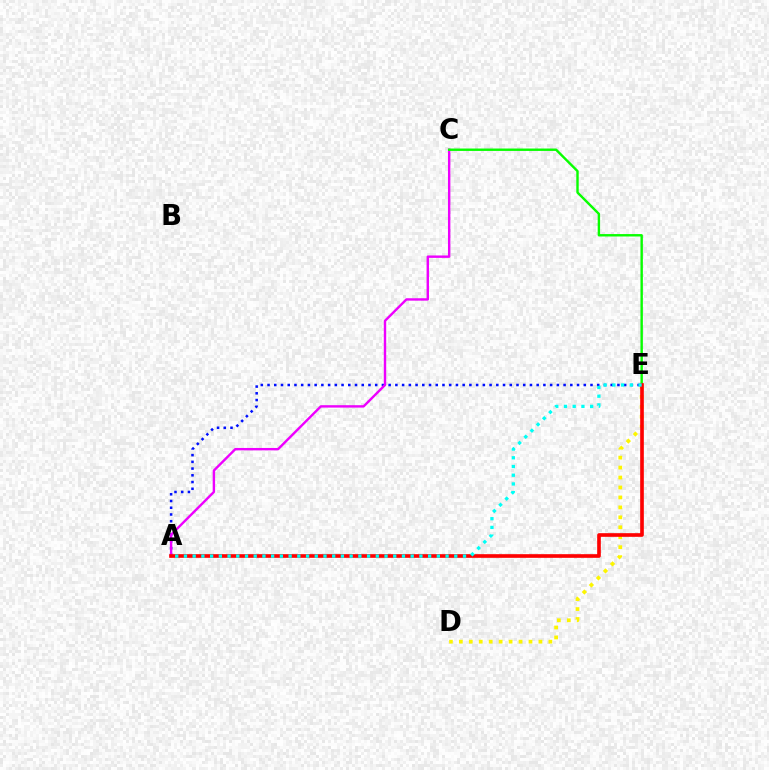{('A', 'E'): [{'color': '#0010ff', 'line_style': 'dotted', 'thickness': 1.83}, {'color': '#ff0000', 'line_style': 'solid', 'thickness': 2.62}, {'color': '#00fff6', 'line_style': 'dotted', 'thickness': 2.37}], ('A', 'C'): [{'color': '#ee00ff', 'line_style': 'solid', 'thickness': 1.73}], ('C', 'E'): [{'color': '#08ff00', 'line_style': 'solid', 'thickness': 1.73}], ('D', 'E'): [{'color': '#fcf500', 'line_style': 'dotted', 'thickness': 2.7}]}